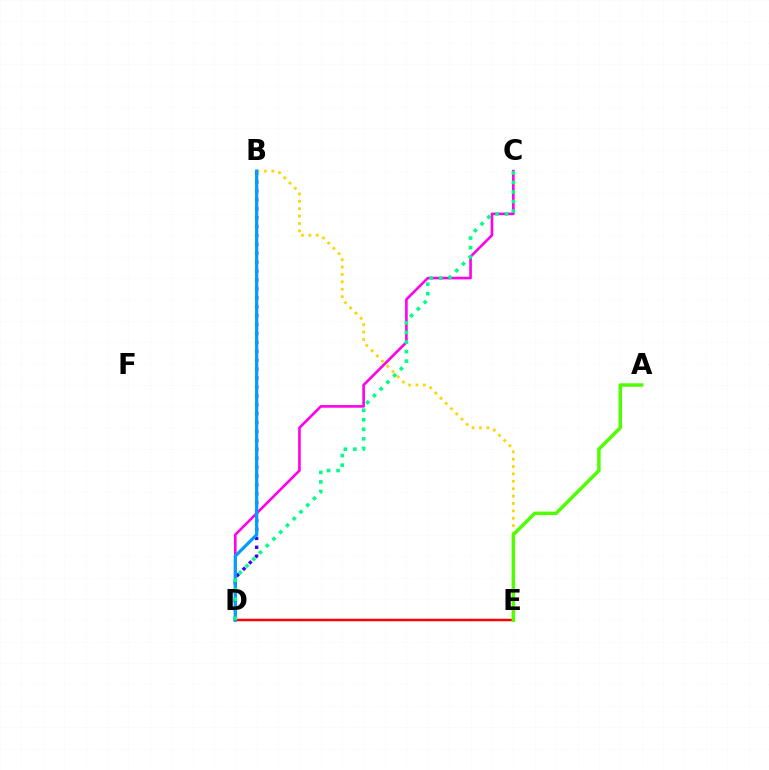{('D', 'E'): [{'color': '#ff0000', 'line_style': 'solid', 'thickness': 1.79}], ('B', 'D'): [{'color': '#3700ff', 'line_style': 'dotted', 'thickness': 2.42}, {'color': '#009eff', 'line_style': 'solid', 'thickness': 2.31}], ('C', 'D'): [{'color': '#ff00ed', 'line_style': 'solid', 'thickness': 1.88}, {'color': '#00ff86', 'line_style': 'dotted', 'thickness': 2.59}], ('B', 'E'): [{'color': '#ffd500', 'line_style': 'dotted', 'thickness': 2.01}], ('A', 'E'): [{'color': '#4fff00', 'line_style': 'solid', 'thickness': 2.5}]}